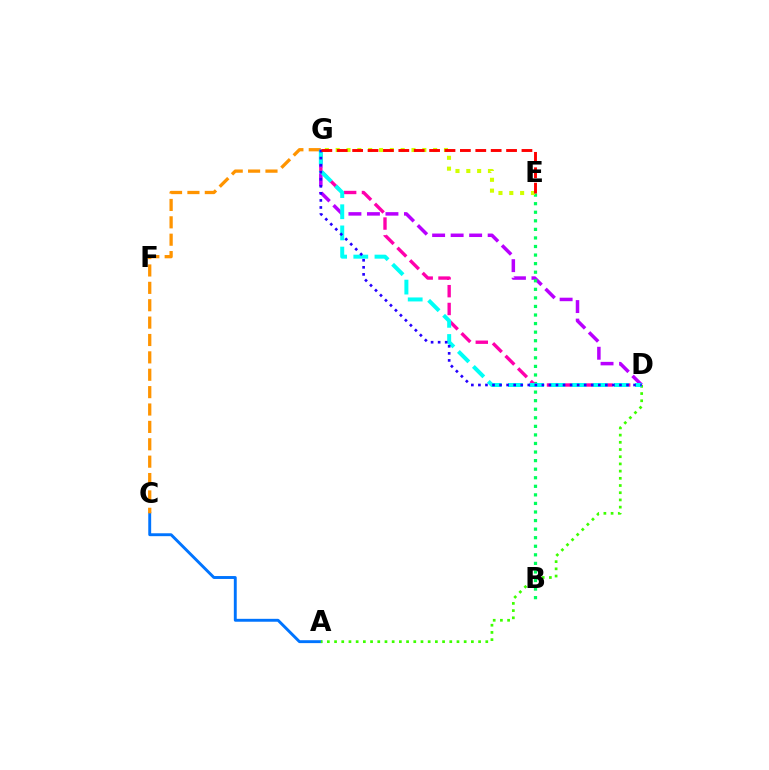{('A', 'C'): [{'color': '#0074ff', 'line_style': 'solid', 'thickness': 2.09}], ('A', 'D'): [{'color': '#3dff00', 'line_style': 'dotted', 'thickness': 1.96}], ('D', 'G'): [{'color': '#b900ff', 'line_style': 'dashed', 'thickness': 2.51}, {'color': '#ff00ac', 'line_style': 'dashed', 'thickness': 2.42}, {'color': '#00fff6', 'line_style': 'dashed', 'thickness': 2.88}, {'color': '#2500ff', 'line_style': 'dotted', 'thickness': 1.92}], ('C', 'G'): [{'color': '#ff9400', 'line_style': 'dashed', 'thickness': 2.36}], ('B', 'E'): [{'color': '#00ff5c', 'line_style': 'dotted', 'thickness': 2.33}], ('E', 'G'): [{'color': '#d1ff00', 'line_style': 'dotted', 'thickness': 2.94}, {'color': '#ff0000', 'line_style': 'dashed', 'thickness': 2.09}]}